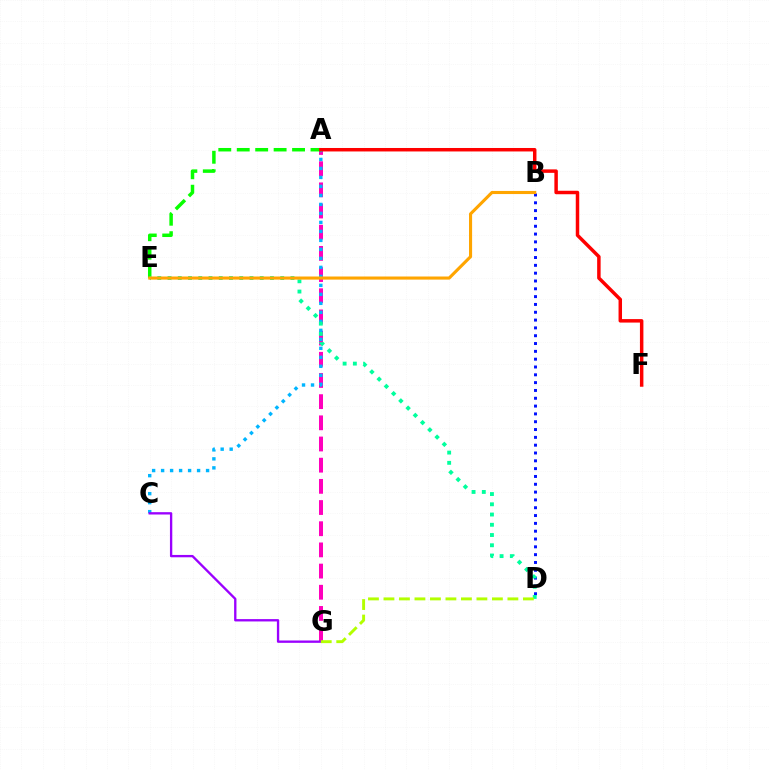{('A', 'G'): [{'color': '#ff00bd', 'line_style': 'dashed', 'thickness': 2.88}], ('A', 'C'): [{'color': '#00b5ff', 'line_style': 'dotted', 'thickness': 2.44}], ('C', 'G'): [{'color': '#9b00ff', 'line_style': 'solid', 'thickness': 1.68}], ('A', 'E'): [{'color': '#08ff00', 'line_style': 'dashed', 'thickness': 2.51}], ('B', 'D'): [{'color': '#0010ff', 'line_style': 'dotted', 'thickness': 2.12}], ('D', 'E'): [{'color': '#00ff9d', 'line_style': 'dotted', 'thickness': 2.78}], ('B', 'E'): [{'color': '#ffa500', 'line_style': 'solid', 'thickness': 2.23}], ('A', 'F'): [{'color': '#ff0000', 'line_style': 'solid', 'thickness': 2.5}], ('D', 'G'): [{'color': '#b3ff00', 'line_style': 'dashed', 'thickness': 2.1}]}